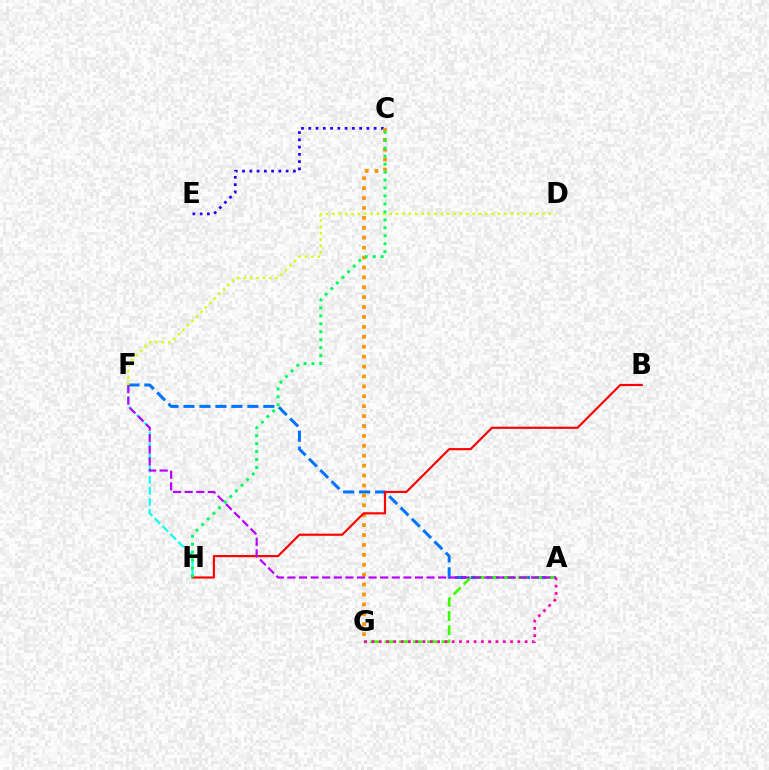{('A', 'F'): [{'color': '#0074ff', 'line_style': 'dashed', 'thickness': 2.17}, {'color': '#b900ff', 'line_style': 'dashed', 'thickness': 1.58}], ('D', 'F'): [{'color': '#d1ff00', 'line_style': 'dotted', 'thickness': 1.73}], ('C', 'E'): [{'color': '#2500ff', 'line_style': 'dotted', 'thickness': 1.97}], ('F', 'H'): [{'color': '#00fff6', 'line_style': 'dashed', 'thickness': 1.51}], ('C', 'G'): [{'color': '#ff9400', 'line_style': 'dotted', 'thickness': 2.69}], ('B', 'H'): [{'color': '#ff0000', 'line_style': 'solid', 'thickness': 1.56}], ('A', 'G'): [{'color': '#3dff00', 'line_style': 'dashed', 'thickness': 1.93}, {'color': '#ff00ac', 'line_style': 'dotted', 'thickness': 1.98}], ('C', 'H'): [{'color': '#00ff5c', 'line_style': 'dotted', 'thickness': 2.16}]}